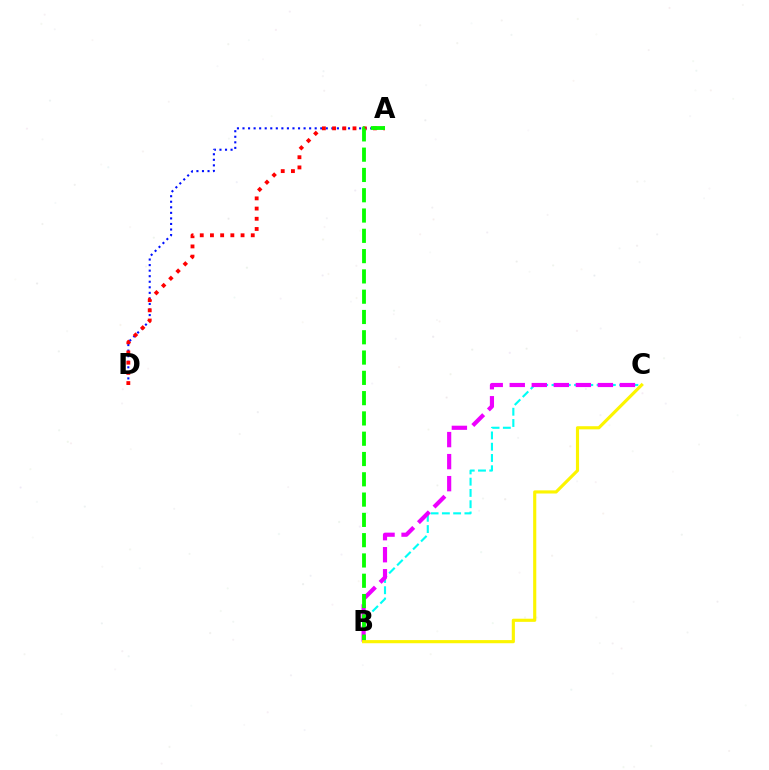{('A', 'D'): [{'color': '#0010ff', 'line_style': 'dotted', 'thickness': 1.51}, {'color': '#ff0000', 'line_style': 'dotted', 'thickness': 2.77}], ('B', 'C'): [{'color': '#00fff6', 'line_style': 'dashed', 'thickness': 1.53}, {'color': '#ee00ff', 'line_style': 'dashed', 'thickness': 2.99}, {'color': '#fcf500', 'line_style': 'solid', 'thickness': 2.26}], ('A', 'B'): [{'color': '#08ff00', 'line_style': 'dashed', 'thickness': 2.76}]}